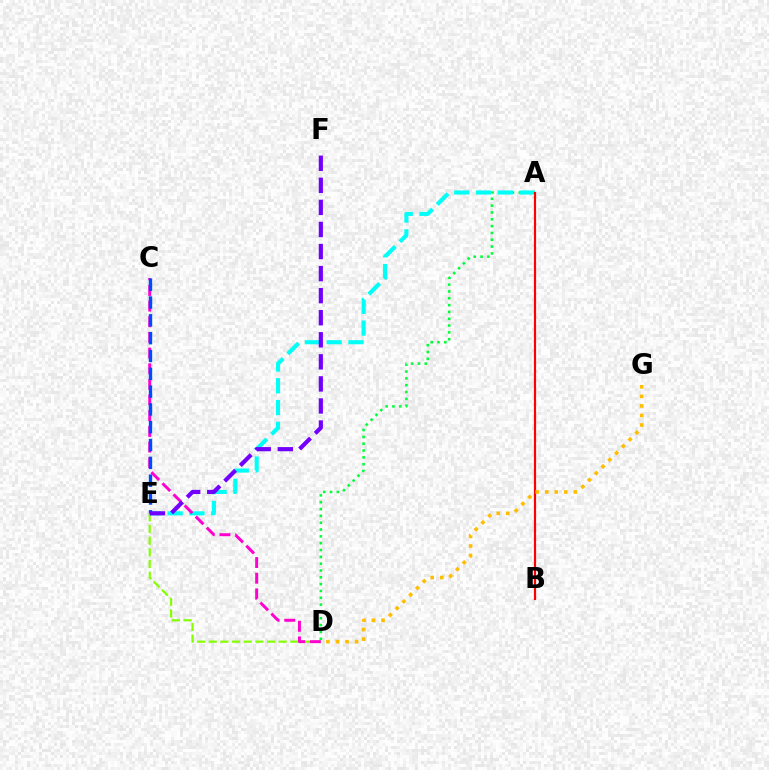{('D', 'E'): [{'color': '#84ff00', 'line_style': 'dashed', 'thickness': 1.58}], ('A', 'D'): [{'color': '#00ff39', 'line_style': 'dotted', 'thickness': 1.85}], ('A', 'E'): [{'color': '#00fff6', 'line_style': 'dashed', 'thickness': 2.96}], ('A', 'B'): [{'color': '#ff0000', 'line_style': 'solid', 'thickness': 1.57}], ('C', 'D'): [{'color': '#ff00cf', 'line_style': 'dashed', 'thickness': 2.13}], ('D', 'G'): [{'color': '#ffbd00', 'line_style': 'dotted', 'thickness': 2.6}], ('C', 'E'): [{'color': '#004bff', 'line_style': 'dashed', 'thickness': 2.42}], ('E', 'F'): [{'color': '#7200ff', 'line_style': 'dashed', 'thickness': 3.0}]}